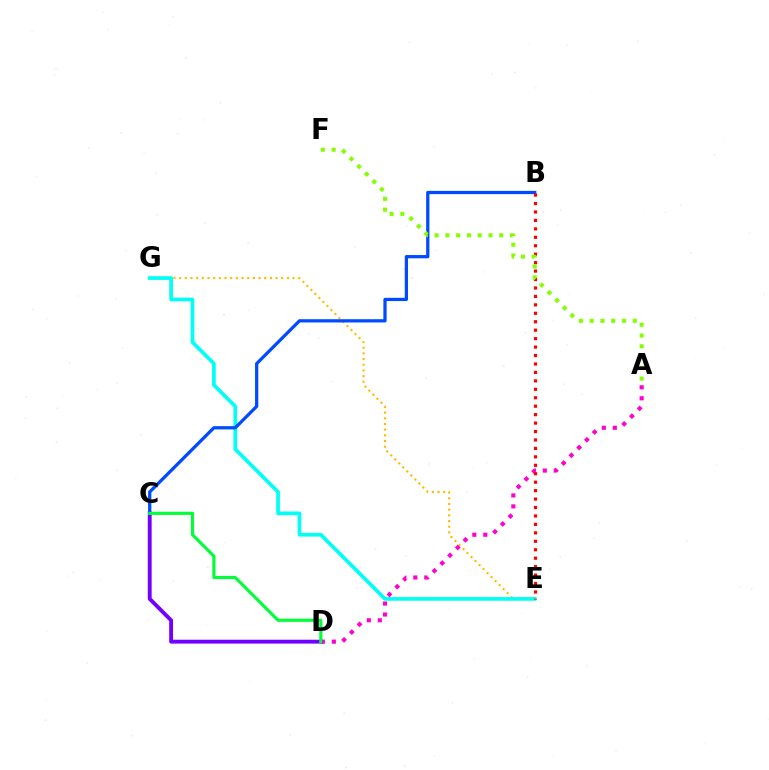{('E', 'G'): [{'color': '#ffbd00', 'line_style': 'dotted', 'thickness': 1.54}, {'color': '#00fff6', 'line_style': 'solid', 'thickness': 2.66}], ('B', 'C'): [{'color': '#004bff', 'line_style': 'solid', 'thickness': 2.34}], ('A', 'D'): [{'color': '#ff00cf', 'line_style': 'dotted', 'thickness': 2.98}], ('C', 'D'): [{'color': '#7200ff', 'line_style': 'solid', 'thickness': 2.78}, {'color': '#00ff39', 'line_style': 'solid', 'thickness': 2.27}], ('B', 'E'): [{'color': '#ff0000', 'line_style': 'dotted', 'thickness': 2.29}], ('A', 'F'): [{'color': '#84ff00', 'line_style': 'dotted', 'thickness': 2.93}]}